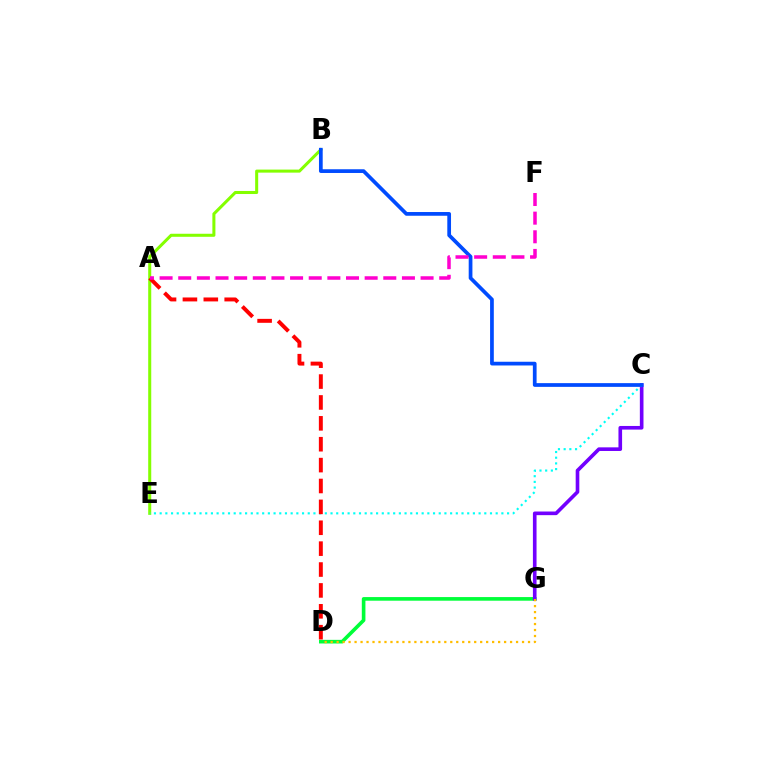{('D', 'G'): [{'color': '#00ff39', 'line_style': 'solid', 'thickness': 2.61}, {'color': '#ffbd00', 'line_style': 'dotted', 'thickness': 1.63}], ('B', 'E'): [{'color': '#84ff00', 'line_style': 'solid', 'thickness': 2.19}], ('C', 'G'): [{'color': '#7200ff', 'line_style': 'solid', 'thickness': 2.62}], ('C', 'E'): [{'color': '#00fff6', 'line_style': 'dotted', 'thickness': 1.55}], ('A', 'D'): [{'color': '#ff0000', 'line_style': 'dashed', 'thickness': 2.84}], ('B', 'C'): [{'color': '#004bff', 'line_style': 'solid', 'thickness': 2.68}], ('A', 'F'): [{'color': '#ff00cf', 'line_style': 'dashed', 'thickness': 2.53}]}